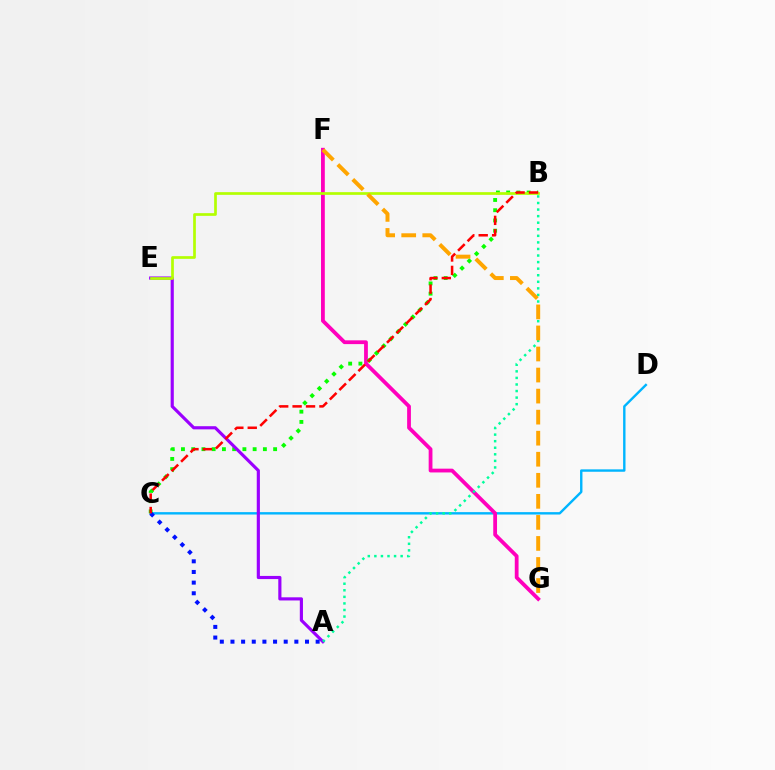{('C', 'D'): [{'color': '#00b5ff', 'line_style': 'solid', 'thickness': 1.73}], ('F', 'G'): [{'color': '#ff00bd', 'line_style': 'solid', 'thickness': 2.72}, {'color': '#ffa500', 'line_style': 'dashed', 'thickness': 2.86}], ('B', 'C'): [{'color': '#08ff00', 'line_style': 'dotted', 'thickness': 2.78}, {'color': '#ff0000', 'line_style': 'dashed', 'thickness': 1.82}], ('A', 'E'): [{'color': '#9b00ff', 'line_style': 'solid', 'thickness': 2.27}], ('B', 'E'): [{'color': '#b3ff00', 'line_style': 'solid', 'thickness': 1.94}], ('A', 'B'): [{'color': '#00ff9d', 'line_style': 'dotted', 'thickness': 1.78}], ('A', 'C'): [{'color': '#0010ff', 'line_style': 'dotted', 'thickness': 2.89}]}